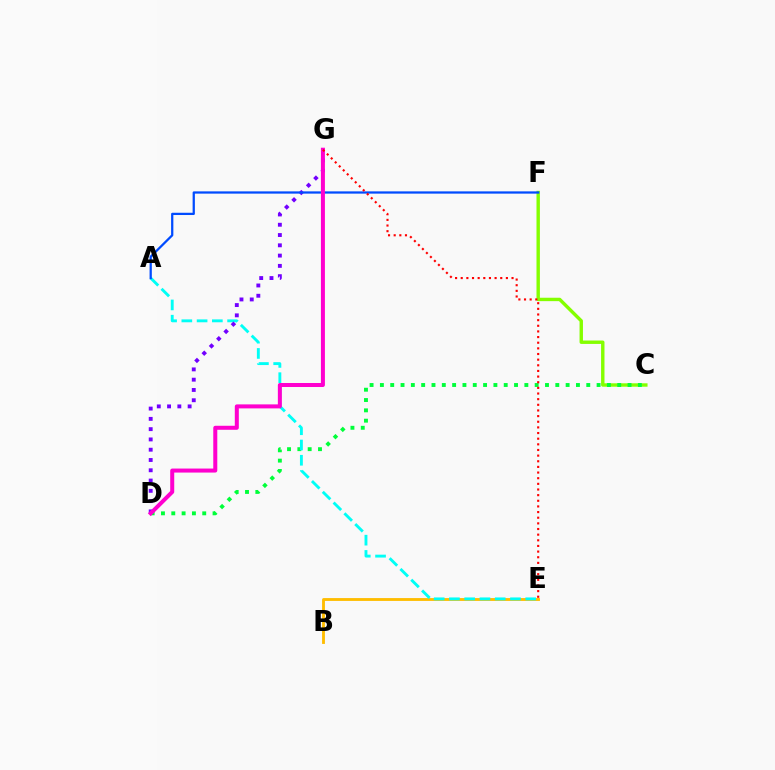{('B', 'E'): [{'color': '#ffbd00', 'line_style': 'solid', 'thickness': 2.05}], ('C', 'F'): [{'color': '#84ff00', 'line_style': 'solid', 'thickness': 2.45}], ('C', 'D'): [{'color': '#00ff39', 'line_style': 'dotted', 'thickness': 2.8}], ('A', 'E'): [{'color': '#00fff6', 'line_style': 'dashed', 'thickness': 2.07}], ('D', 'G'): [{'color': '#7200ff', 'line_style': 'dotted', 'thickness': 2.79}, {'color': '#ff00cf', 'line_style': 'solid', 'thickness': 2.89}], ('A', 'F'): [{'color': '#004bff', 'line_style': 'solid', 'thickness': 1.62}], ('E', 'G'): [{'color': '#ff0000', 'line_style': 'dotted', 'thickness': 1.53}]}